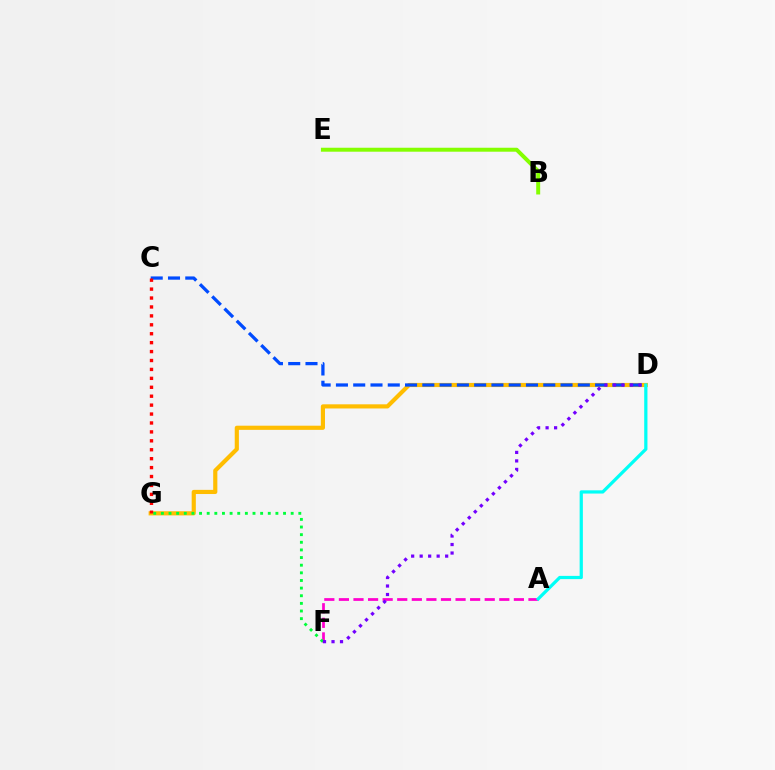{('D', 'G'): [{'color': '#ffbd00', 'line_style': 'solid', 'thickness': 2.99}], ('A', 'F'): [{'color': '#ff00cf', 'line_style': 'dashed', 'thickness': 1.98}], ('F', 'G'): [{'color': '#00ff39', 'line_style': 'dotted', 'thickness': 2.07}], ('B', 'E'): [{'color': '#84ff00', 'line_style': 'solid', 'thickness': 2.85}], ('C', 'D'): [{'color': '#004bff', 'line_style': 'dashed', 'thickness': 2.35}], ('A', 'D'): [{'color': '#00fff6', 'line_style': 'solid', 'thickness': 2.33}], ('C', 'G'): [{'color': '#ff0000', 'line_style': 'dotted', 'thickness': 2.42}], ('D', 'F'): [{'color': '#7200ff', 'line_style': 'dotted', 'thickness': 2.31}]}